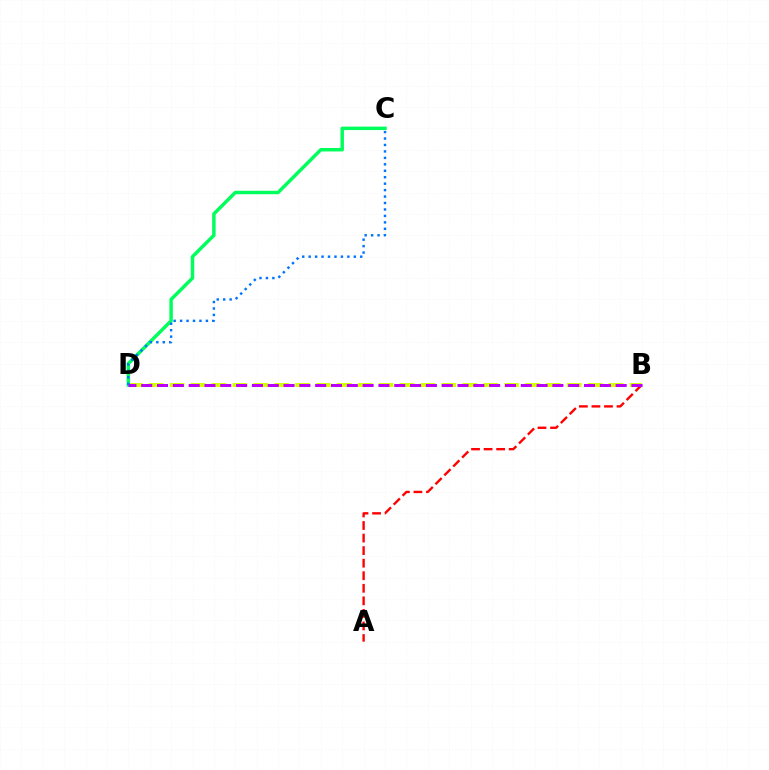{('B', 'D'): [{'color': '#d1ff00', 'line_style': 'dashed', 'thickness': 2.84}, {'color': '#b900ff', 'line_style': 'dashed', 'thickness': 2.15}], ('A', 'B'): [{'color': '#ff0000', 'line_style': 'dashed', 'thickness': 1.71}], ('C', 'D'): [{'color': '#00ff5c', 'line_style': 'solid', 'thickness': 2.49}, {'color': '#0074ff', 'line_style': 'dotted', 'thickness': 1.75}]}